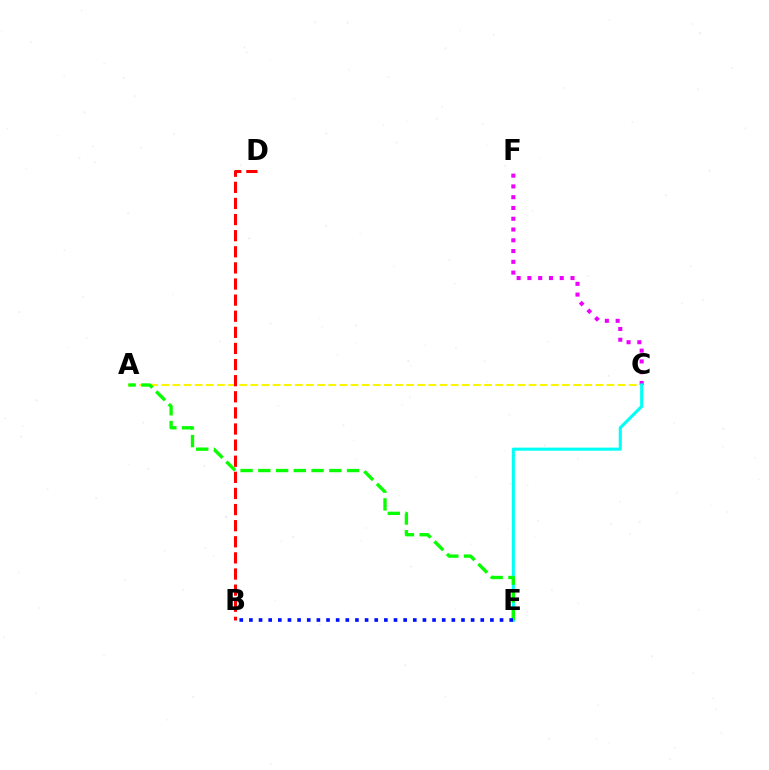{('A', 'C'): [{'color': '#fcf500', 'line_style': 'dashed', 'thickness': 1.51}], ('B', 'D'): [{'color': '#ff0000', 'line_style': 'dashed', 'thickness': 2.19}], ('C', 'F'): [{'color': '#ee00ff', 'line_style': 'dotted', 'thickness': 2.93}], ('C', 'E'): [{'color': '#00fff6', 'line_style': 'solid', 'thickness': 2.21}], ('A', 'E'): [{'color': '#08ff00', 'line_style': 'dashed', 'thickness': 2.41}], ('B', 'E'): [{'color': '#0010ff', 'line_style': 'dotted', 'thickness': 2.62}]}